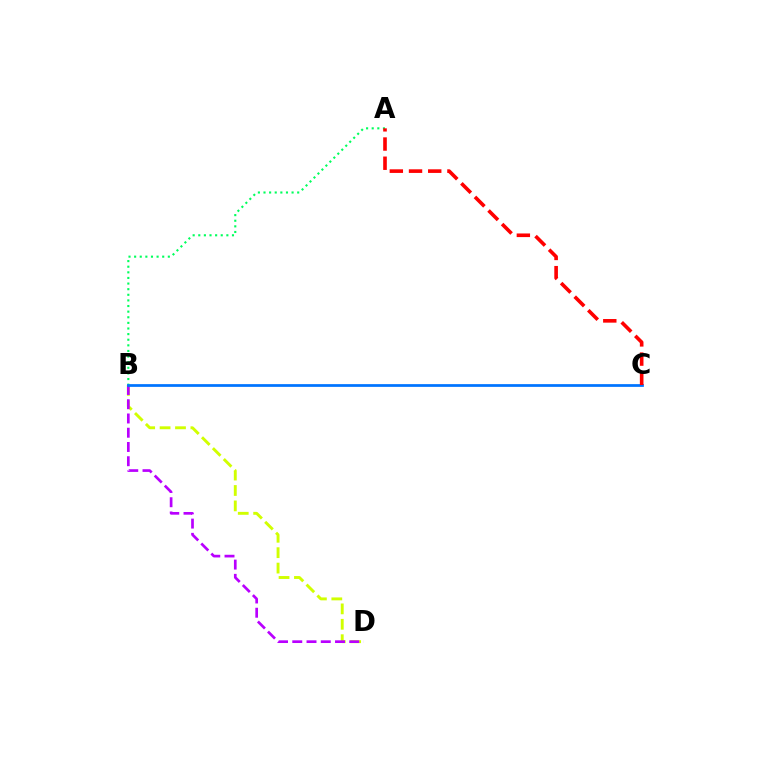{('B', 'D'): [{'color': '#d1ff00', 'line_style': 'dashed', 'thickness': 2.09}, {'color': '#b900ff', 'line_style': 'dashed', 'thickness': 1.94}], ('A', 'B'): [{'color': '#00ff5c', 'line_style': 'dotted', 'thickness': 1.53}], ('B', 'C'): [{'color': '#0074ff', 'line_style': 'solid', 'thickness': 1.98}], ('A', 'C'): [{'color': '#ff0000', 'line_style': 'dashed', 'thickness': 2.61}]}